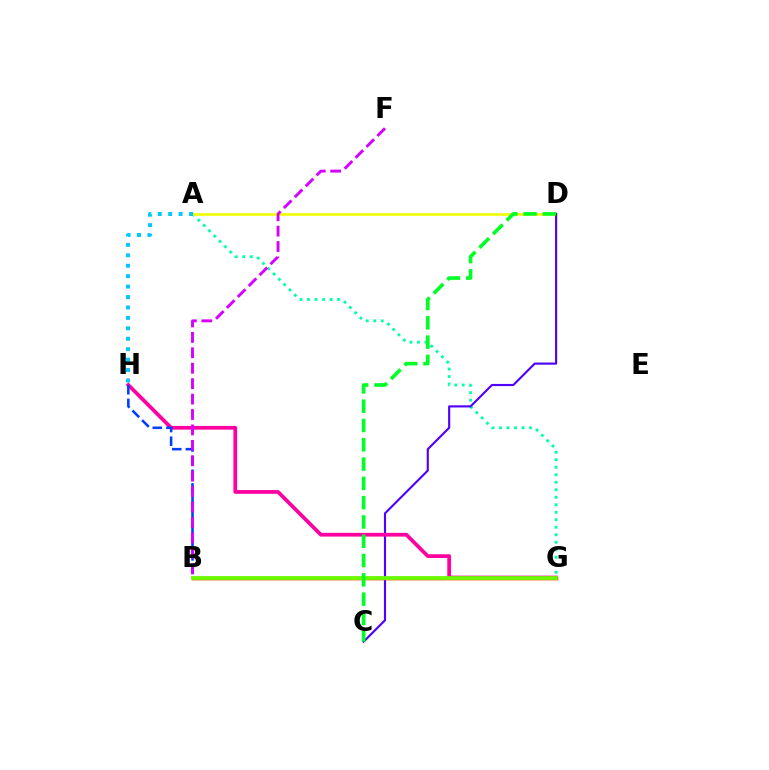{('A', 'G'): [{'color': '#00ffaf', 'line_style': 'dotted', 'thickness': 2.04}], ('A', 'D'): [{'color': '#eeff00', 'line_style': 'solid', 'thickness': 1.87}], ('A', 'H'): [{'color': '#00c7ff', 'line_style': 'dotted', 'thickness': 2.83}], ('B', 'G'): [{'color': '#ff0000', 'line_style': 'solid', 'thickness': 2.48}, {'color': '#ff8800', 'line_style': 'solid', 'thickness': 2.46}, {'color': '#66ff00', 'line_style': 'solid', 'thickness': 2.67}], ('C', 'D'): [{'color': '#4f00ff', 'line_style': 'solid', 'thickness': 1.54}, {'color': '#00ff27', 'line_style': 'dashed', 'thickness': 2.62}], ('G', 'H'): [{'color': '#ff00a0', 'line_style': 'solid', 'thickness': 2.69}], ('B', 'H'): [{'color': '#003fff', 'line_style': 'dashed', 'thickness': 1.85}], ('B', 'F'): [{'color': '#d600ff', 'line_style': 'dashed', 'thickness': 2.1}]}